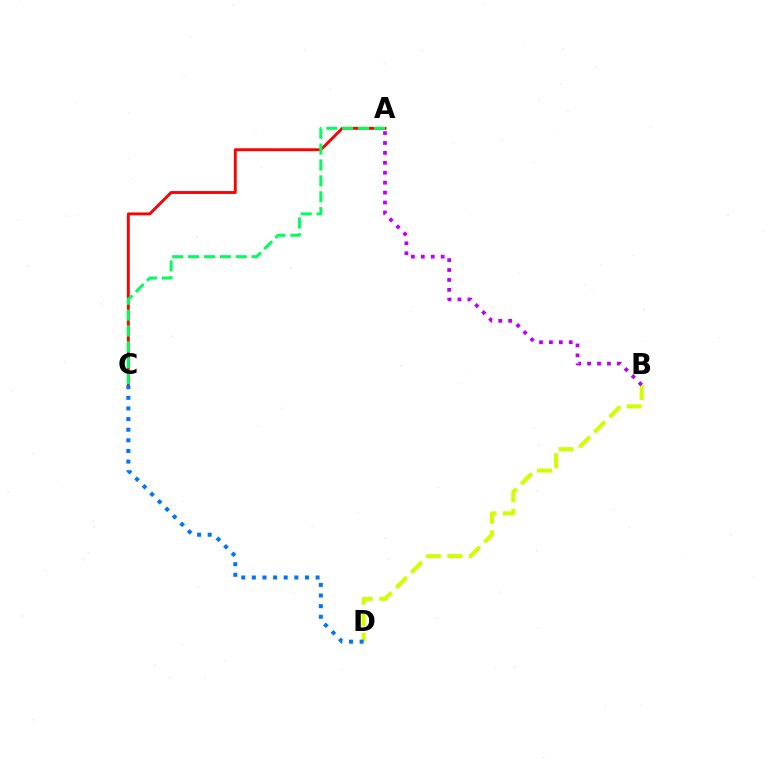{('A', 'C'): [{'color': '#ff0000', 'line_style': 'solid', 'thickness': 2.07}, {'color': '#00ff5c', 'line_style': 'dashed', 'thickness': 2.16}], ('B', 'D'): [{'color': '#d1ff00', 'line_style': 'dashed', 'thickness': 2.91}], ('C', 'D'): [{'color': '#0074ff', 'line_style': 'dotted', 'thickness': 2.89}], ('A', 'B'): [{'color': '#b900ff', 'line_style': 'dotted', 'thickness': 2.7}]}